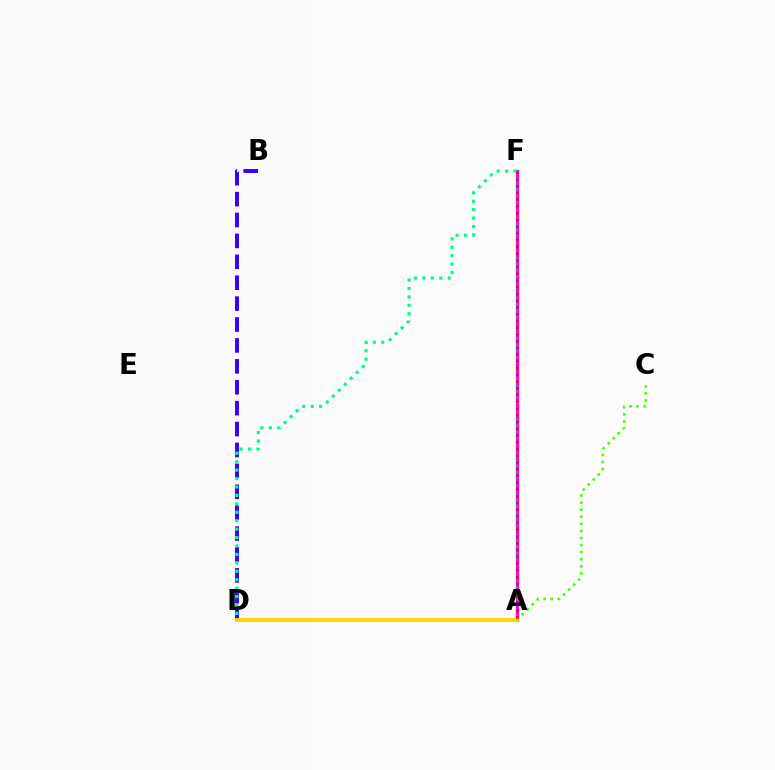{('B', 'D'): [{'color': '#3700ff', 'line_style': 'dashed', 'thickness': 2.84}], ('A', 'F'): [{'color': '#ff00ed', 'line_style': 'solid', 'thickness': 2.34}, {'color': '#009eff', 'line_style': 'dotted', 'thickness': 1.57}, {'color': '#ff0000', 'line_style': 'dotted', 'thickness': 1.83}], ('A', 'D'): [{'color': '#ffd500', 'line_style': 'solid', 'thickness': 2.81}], ('D', 'F'): [{'color': '#00ff86', 'line_style': 'dotted', 'thickness': 2.29}], ('A', 'C'): [{'color': '#4fff00', 'line_style': 'dotted', 'thickness': 1.92}]}